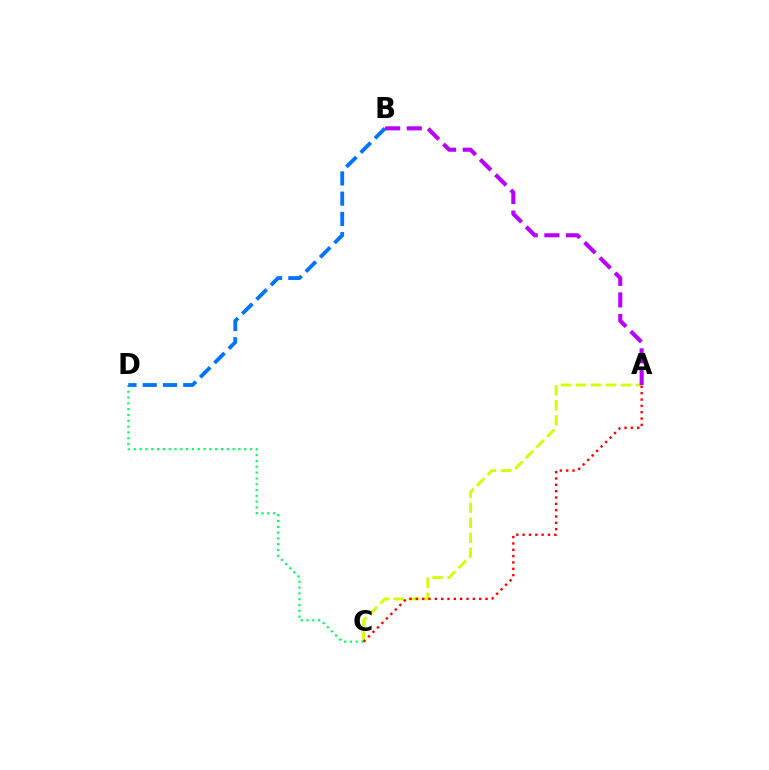{('A', 'C'): [{'color': '#d1ff00', 'line_style': 'dashed', 'thickness': 2.04}, {'color': '#ff0000', 'line_style': 'dotted', 'thickness': 1.72}], ('C', 'D'): [{'color': '#00ff5c', 'line_style': 'dotted', 'thickness': 1.58}], ('B', 'D'): [{'color': '#0074ff', 'line_style': 'dashed', 'thickness': 2.75}], ('A', 'B'): [{'color': '#b900ff', 'line_style': 'dashed', 'thickness': 2.93}]}